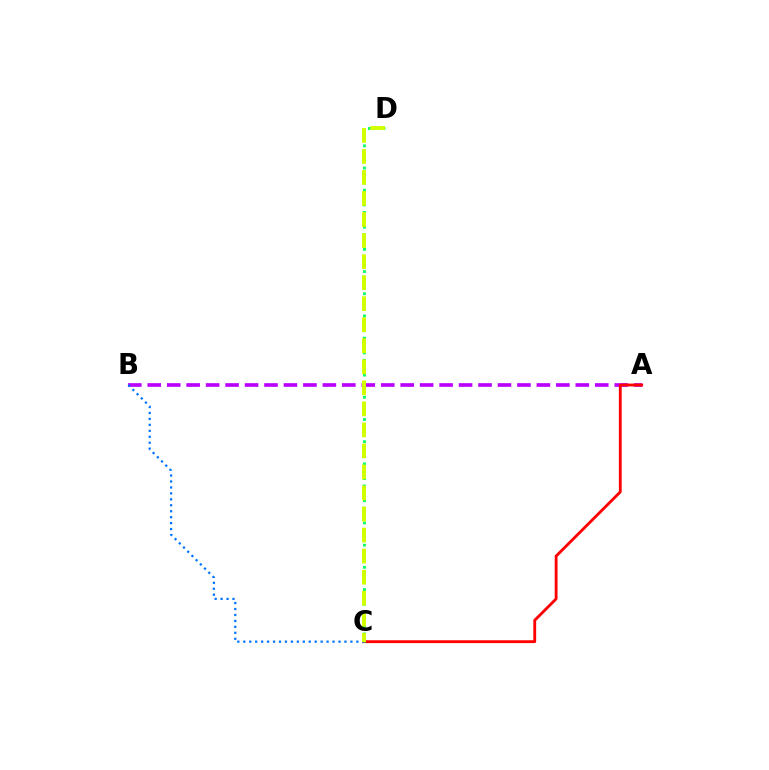{('A', 'B'): [{'color': '#b900ff', 'line_style': 'dashed', 'thickness': 2.64}], ('A', 'C'): [{'color': '#ff0000', 'line_style': 'solid', 'thickness': 2.05}], ('C', 'D'): [{'color': '#00ff5c', 'line_style': 'dotted', 'thickness': 2.01}, {'color': '#d1ff00', 'line_style': 'dashed', 'thickness': 2.86}], ('B', 'C'): [{'color': '#0074ff', 'line_style': 'dotted', 'thickness': 1.62}]}